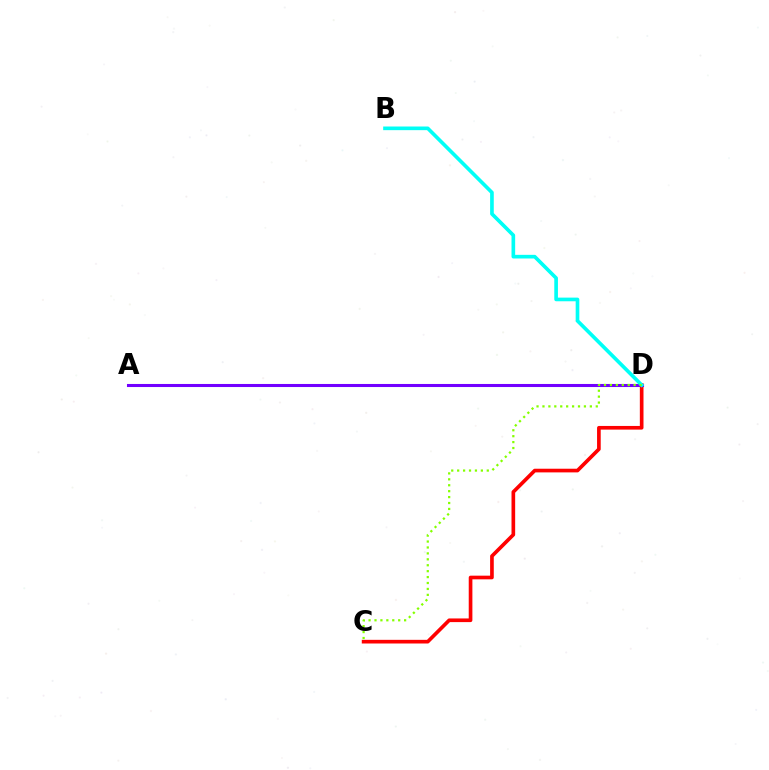{('C', 'D'): [{'color': '#ff0000', 'line_style': 'solid', 'thickness': 2.64}, {'color': '#84ff00', 'line_style': 'dotted', 'thickness': 1.61}], ('A', 'D'): [{'color': '#7200ff', 'line_style': 'solid', 'thickness': 2.2}], ('B', 'D'): [{'color': '#00fff6', 'line_style': 'solid', 'thickness': 2.63}]}